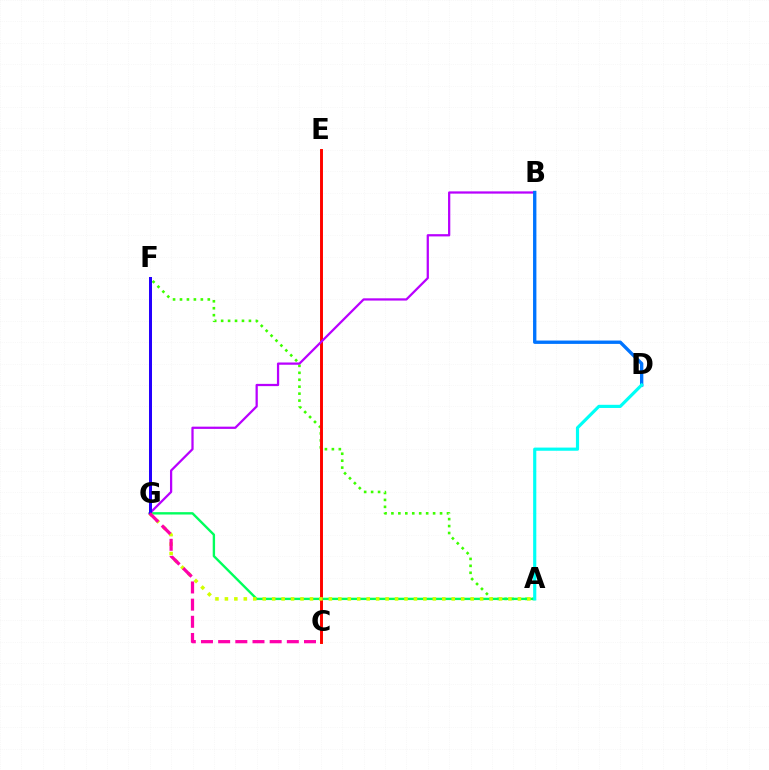{('A', 'F'): [{'color': '#3dff00', 'line_style': 'dotted', 'thickness': 1.89}], ('A', 'G'): [{'color': '#00ff5c', 'line_style': 'solid', 'thickness': 1.71}, {'color': '#d1ff00', 'line_style': 'dotted', 'thickness': 2.57}], ('C', 'E'): [{'color': '#ff9400', 'line_style': 'solid', 'thickness': 1.99}, {'color': '#ff0000', 'line_style': 'solid', 'thickness': 2.05}], ('B', 'G'): [{'color': '#b900ff', 'line_style': 'solid', 'thickness': 1.62}], ('F', 'G'): [{'color': '#2500ff', 'line_style': 'solid', 'thickness': 2.16}], ('C', 'G'): [{'color': '#ff00ac', 'line_style': 'dashed', 'thickness': 2.33}], ('B', 'D'): [{'color': '#0074ff', 'line_style': 'solid', 'thickness': 2.41}], ('A', 'D'): [{'color': '#00fff6', 'line_style': 'solid', 'thickness': 2.28}]}